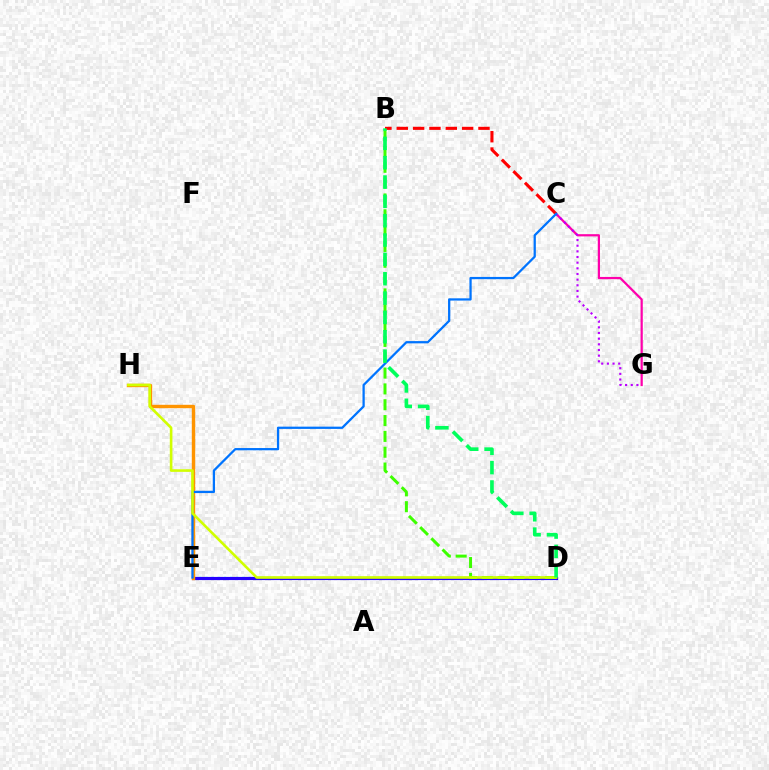{('D', 'E'): [{'color': '#00fff6', 'line_style': 'dotted', 'thickness': 1.68}, {'color': '#2500ff', 'line_style': 'solid', 'thickness': 2.27}], ('C', 'G'): [{'color': '#ff00ac', 'line_style': 'solid', 'thickness': 1.61}, {'color': '#b900ff', 'line_style': 'dotted', 'thickness': 1.54}], ('B', 'C'): [{'color': '#ff0000', 'line_style': 'dashed', 'thickness': 2.22}], ('B', 'D'): [{'color': '#3dff00', 'line_style': 'dashed', 'thickness': 2.15}, {'color': '#00ff5c', 'line_style': 'dashed', 'thickness': 2.63}], ('E', 'H'): [{'color': '#ff9400', 'line_style': 'solid', 'thickness': 2.45}], ('C', 'E'): [{'color': '#0074ff', 'line_style': 'solid', 'thickness': 1.63}], ('D', 'H'): [{'color': '#d1ff00', 'line_style': 'solid', 'thickness': 1.88}]}